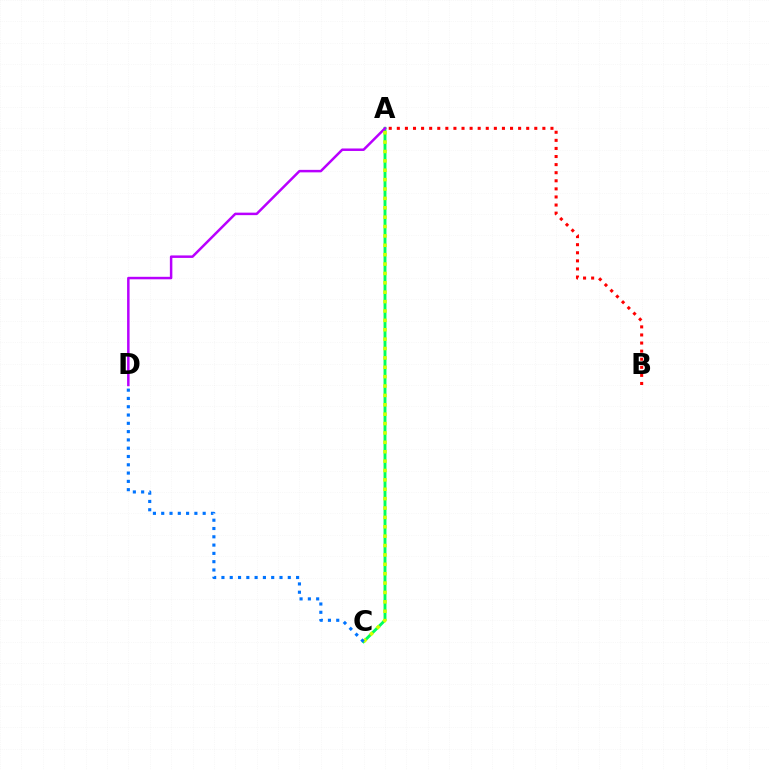{('A', 'C'): [{'color': '#00ff5c', 'line_style': 'solid', 'thickness': 2.09}, {'color': '#d1ff00', 'line_style': 'dotted', 'thickness': 2.55}], ('A', 'B'): [{'color': '#ff0000', 'line_style': 'dotted', 'thickness': 2.2}], ('A', 'D'): [{'color': '#b900ff', 'line_style': 'solid', 'thickness': 1.79}], ('C', 'D'): [{'color': '#0074ff', 'line_style': 'dotted', 'thickness': 2.25}]}